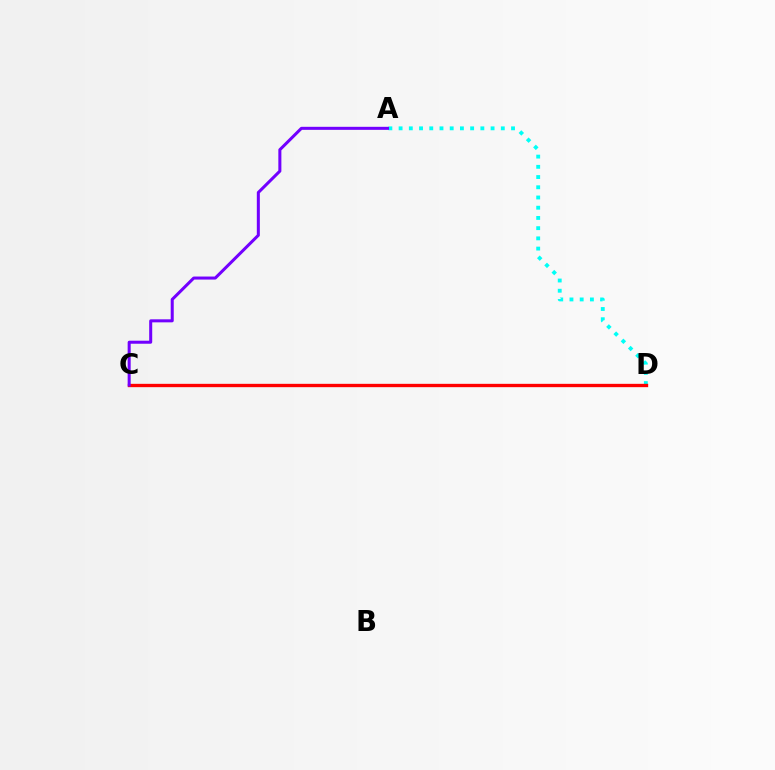{('C', 'D'): [{'color': '#84ff00', 'line_style': 'solid', 'thickness': 1.85}, {'color': '#ff0000', 'line_style': 'solid', 'thickness': 2.4}], ('A', 'D'): [{'color': '#00fff6', 'line_style': 'dotted', 'thickness': 2.78}], ('A', 'C'): [{'color': '#7200ff', 'line_style': 'solid', 'thickness': 2.18}]}